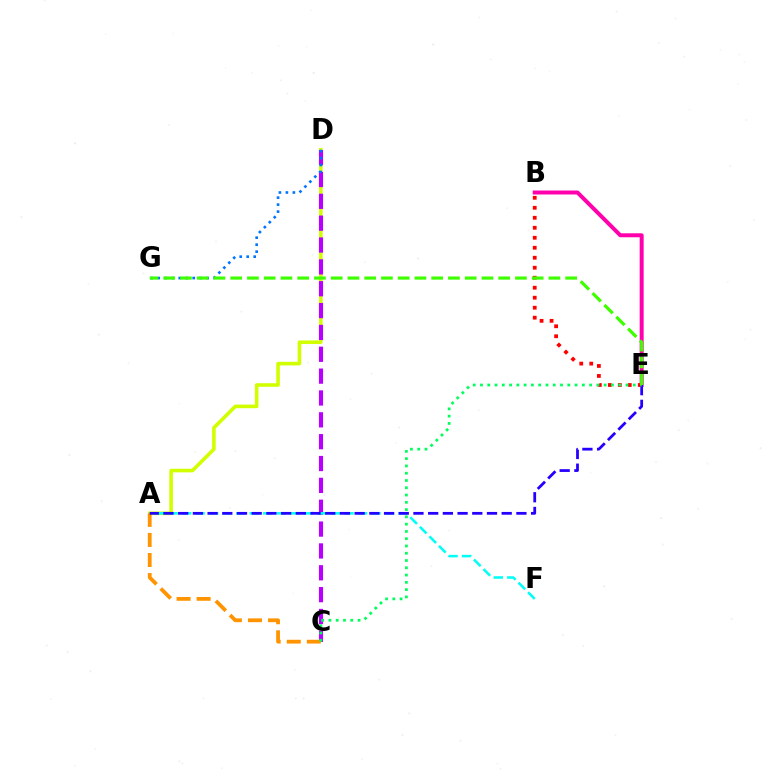{('A', 'D'): [{'color': '#d1ff00', 'line_style': 'solid', 'thickness': 2.58}], ('C', 'D'): [{'color': '#b900ff', 'line_style': 'dashed', 'thickness': 2.97}], ('D', 'G'): [{'color': '#0074ff', 'line_style': 'dotted', 'thickness': 1.9}], ('A', 'F'): [{'color': '#00fff6', 'line_style': 'dashed', 'thickness': 1.84}], ('A', 'C'): [{'color': '#ff9400', 'line_style': 'dashed', 'thickness': 2.73}], ('B', 'E'): [{'color': '#ff00ac', 'line_style': 'solid', 'thickness': 2.86}, {'color': '#ff0000', 'line_style': 'dotted', 'thickness': 2.71}], ('A', 'E'): [{'color': '#2500ff', 'line_style': 'dashed', 'thickness': 2.0}], ('C', 'E'): [{'color': '#00ff5c', 'line_style': 'dotted', 'thickness': 1.98}], ('E', 'G'): [{'color': '#3dff00', 'line_style': 'dashed', 'thickness': 2.28}]}